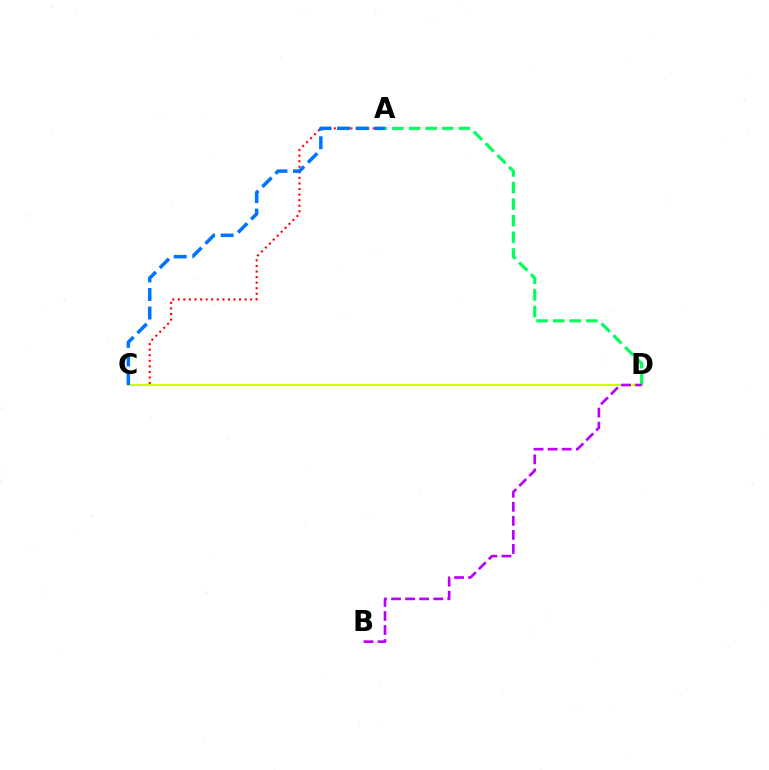{('A', 'C'): [{'color': '#ff0000', 'line_style': 'dotted', 'thickness': 1.51}, {'color': '#0074ff', 'line_style': 'dashed', 'thickness': 2.52}], ('C', 'D'): [{'color': '#d1ff00', 'line_style': 'solid', 'thickness': 1.54}], ('A', 'D'): [{'color': '#00ff5c', 'line_style': 'dashed', 'thickness': 2.26}], ('B', 'D'): [{'color': '#b900ff', 'line_style': 'dashed', 'thickness': 1.91}]}